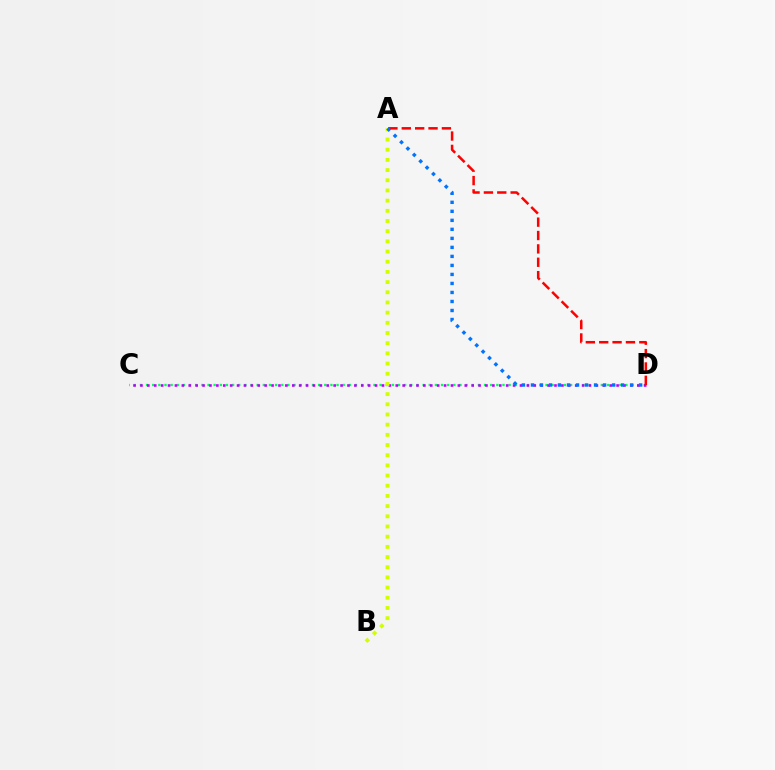{('C', 'D'): [{'color': '#00ff5c', 'line_style': 'dotted', 'thickness': 1.67}, {'color': '#b900ff', 'line_style': 'dotted', 'thickness': 1.87}], ('A', 'B'): [{'color': '#d1ff00', 'line_style': 'dotted', 'thickness': 2.77}], ('A', 'D'): [{'color': '#ff0000', 'line_style': 'dashed', 'thickness': 1.82}, {'color': '#0074ff', 'line_style': 'dotted', 'thickness': 2.45}]}